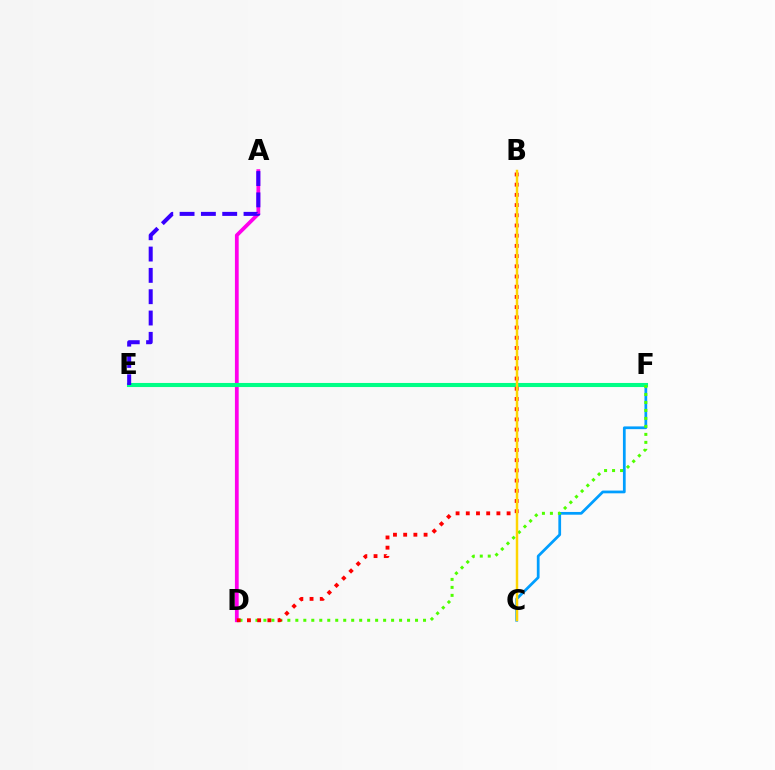{('A', 'D'): [{'color': '#ff00ed', 'line_style': 'solid', 'thickness': 2.71}], ('C', 'F'): [{'color': '#009eff', 'line_style': 'solid', 'thickness': 1.97}], ('E', 'F'): [{'color': '#00ff86', 'line_style': 'solid', 'thickness': 2.94}], ('D', 'F'): [{'color': '#4fff00', 'line_style': 'dotted', 'thickness': 2.17}], ('A', 'E'): [{'color': '#3700ff', 'line_style': 'dashed', 'thickness': 2.9}], ('B', 'D'): [{'color': '#ff0000', 'line_style': 'dotted', 'thickness': 2.77}], ('B', 'C'): [{'color': '#ffd500', 'line_style': 'solid', 'thickness': 1.78}]}